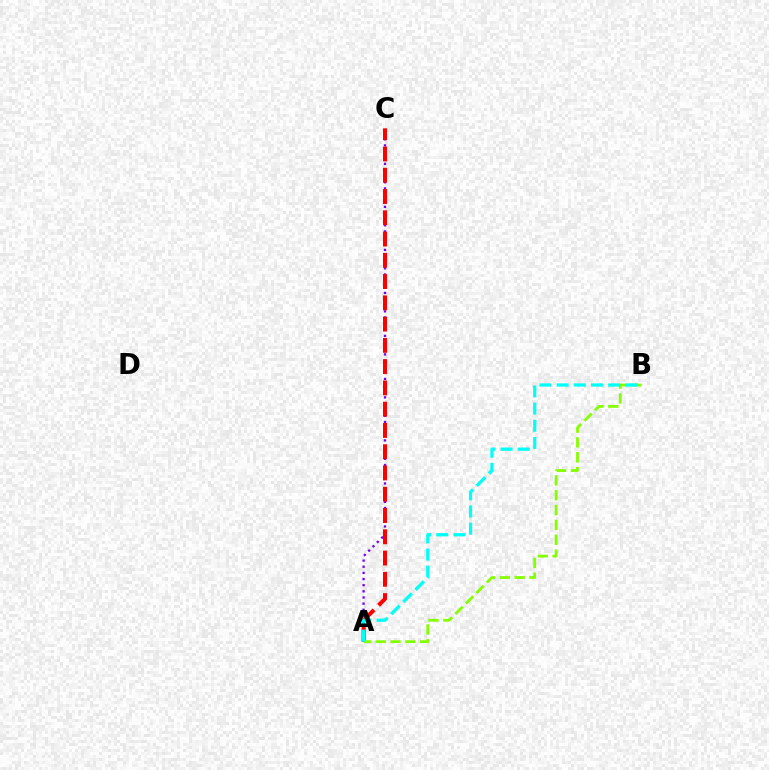{('A', 'C'): [{'color': '#7200ff', 'line_style': 'dotted', 'thickness': 1.67}, {'color': '#ff0000', 'line_style': 'dashed', 'thickness': 2.89}], ('A', 'B'): [{'color': '#84ff00', 'line_style': 'dashed', 'thickness': 2.02}, {'color': '#00fff6', 'line_style': 'dashed', 'thickness': 2.33}]}